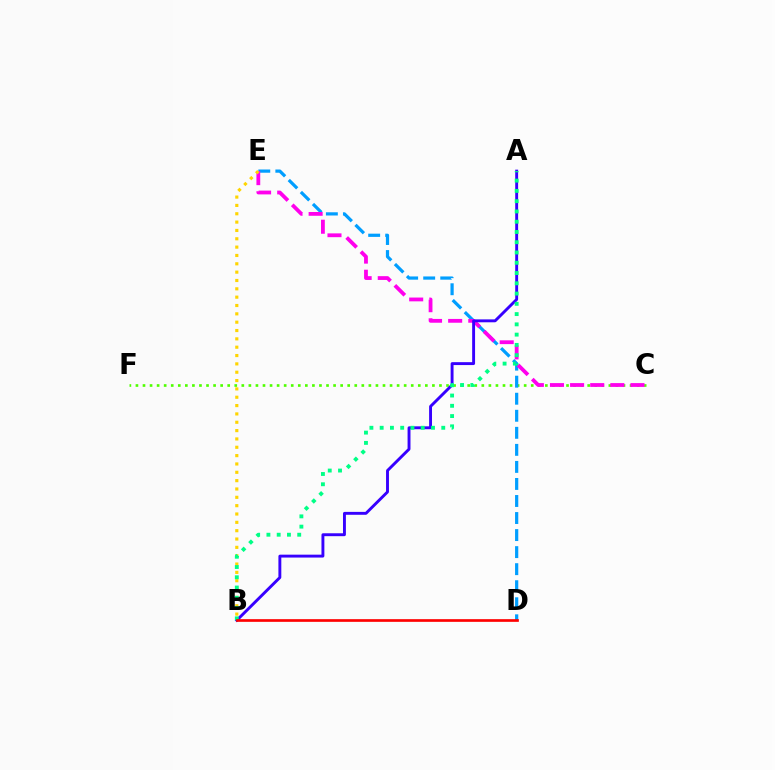{('C', 'F'): [{'color': '#4fff00', 'line_style': 'dotted', 'thickness': 1.92}], ('D', 'E'): [{'color': '#009eff', 'line_style': 'dashed', 'thickness': 2.32}], ('C', 'E'): [{'color': '#ff00ed', 'line_style': 'dashed', 'thickness': 2.73}], ('A', 'B'): [{'color': '#3700ff', 'line_style': 'solid', 'thickness': 2.09}, {'color': '#00ff86', 'line_style': 'dotted', 'thickness': 2.79}], ('B', 'E'): [{'color': '#ffd500', 'line_style': 'dotted', 'thickness': 2.27}], ('B', 'D'): [{'color': '#ff0000', 'line_style': 'solid', 'thickness': 1.93}]}